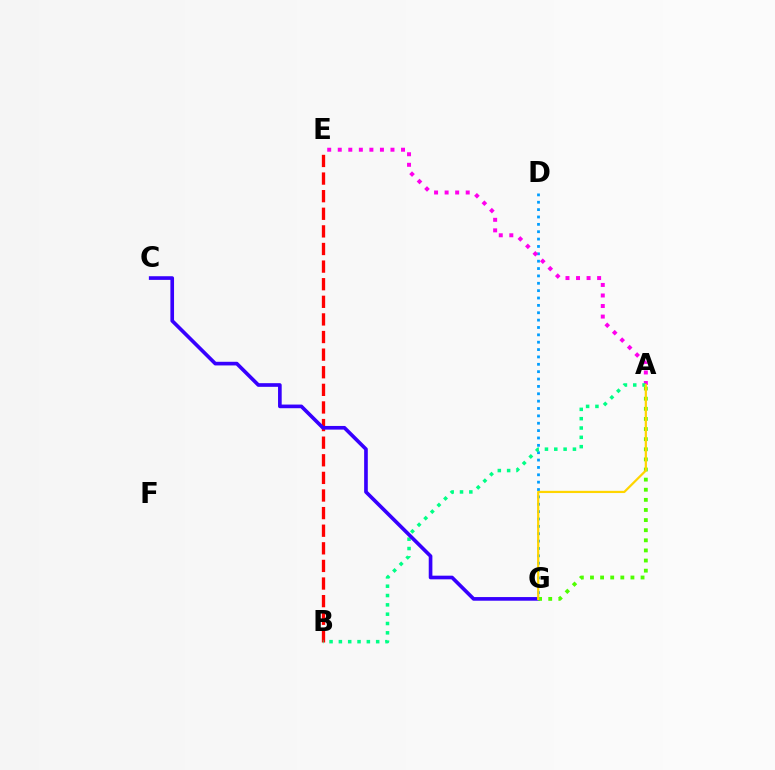{('B', 'E'): [{'color': '#ff0000', 'line_style': 'dashed', 'thickness': 2.39}], ('D', 'G'): [{'color': '#009eff', 'line_style': 'dotted', 'thickness': 2.0}], ('A', 'E'): [{'color': '#ff00ed', 'line_style': 'dotted', 'thickness': 2.86}], ('A', 'B'): [{'color': '#00ff86', 'line_style': 'dotted', 'thickness': 2.53}], ('C', 'G'): [{'color': '#3700ff', 'line_style': 'solid', 'thickness': 2.63}], ('A', 'G'): [{'color': '#4fff00', 'line_style': 'dotted', 'thickness': 2.75}, {'color': '#ffd500', 'line_style': 'solid', 'thickness': 1.6}]}